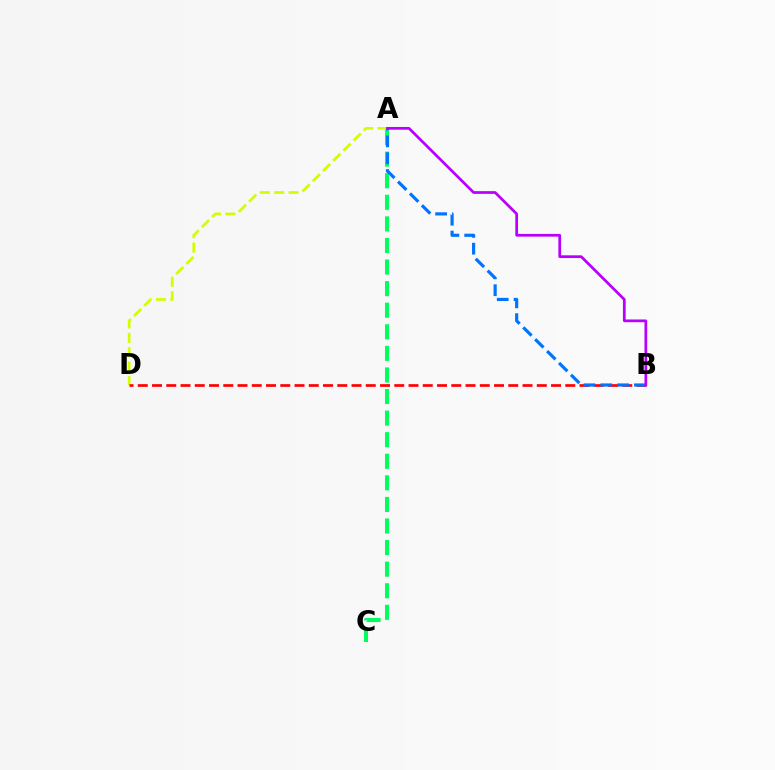{('A', 'D'): [{'color': '#d1ff00', 'line_style': 'dashed', 'thickness': 1.96}], ('B', 'D'): [{'color': '#ff0000', 'line_style': 'dashed', 'thickness': 1.94}], ('A', 'C'): [{'color': '#00ff5c', 'line_style': 'dashed', 'thickness': 2.93}], ('A', 'B'): [{'color': '#0074ff', 'line_style': 'dashed', 'thickness': 2.29}, {'color': '#b900ff', 'line_style': 'solid', 'thickness': 1.96}]}